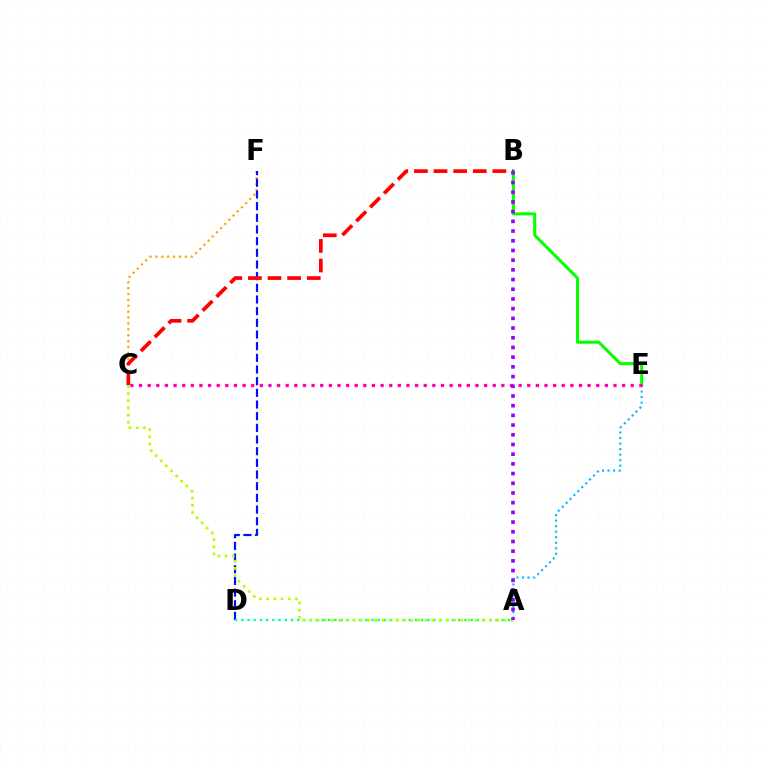{('A', 'E'): [{'color': '#00b5ff', 'line_style': 'dotted', 'thickness': 1.5}], ('C', 'F'): [{'color': '#ffa500', 'line_style': 'dotted', 'thickness': 1.6}], ('D', 'F'): [{'color': '#0010ff', 'line_style': 'dashed', 'thickness': 1.59}], ('B', 'E'): [{'color': '#08ff00', 'line_style': 'solid', 'thickness': 2.19}], ('B', 'C'): [{'color': '#ff0000', 'line_style': 'dashed', 'thickness': 2.66}], ('A', 'D'): [{'color': '#00ff9d', 'line_style': 'dotted', 'thickness': 1.68}], ('C', 'E'): [{'color': '#ff00bd', 'line_style': 'dotted', 'thickness': 2.34}], ('A', 'C'): [{'color': '#b3ff00', 'line_style': 'dotted', 'thickness': 1.95}], ('A', 'B'): [{'color': '#9b00ff', 'line_style': 'dotted', 'thickness': 2.64}]}